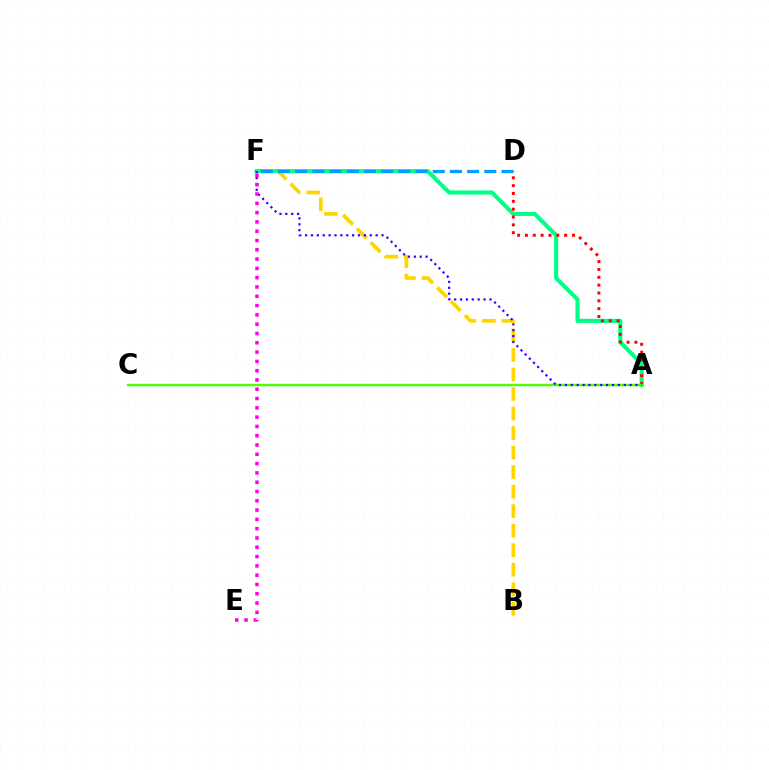{('B', 'F'): [{'color': '#ffd500', 'line_style': 'dashed', 'thickness': 2.65}], ('A', 'F'): [{'color': '#00ff86', 'line_style': 'solid', 'thickness': 2.96}, {'color': '#3700ff', 'line_style': 'dotted', 'thickness': 1.6}], ('A', 'D'): [{'color': '#ff0000', 'line_style': 'dotted', 'thickness': 2.13}], ('A', 'C'): [{'color': '#4fff00', 'line_style': 'solid', 'thickness': 1.76}], ('D', 'F'): [{'color': '#009eff', 'line_style': 'dashed', 'thickness': 2.34}], ('E', 'F'): [{'color': '#ff00ed', 'line_style': 'dotted', 'thickness': 2.53}]}